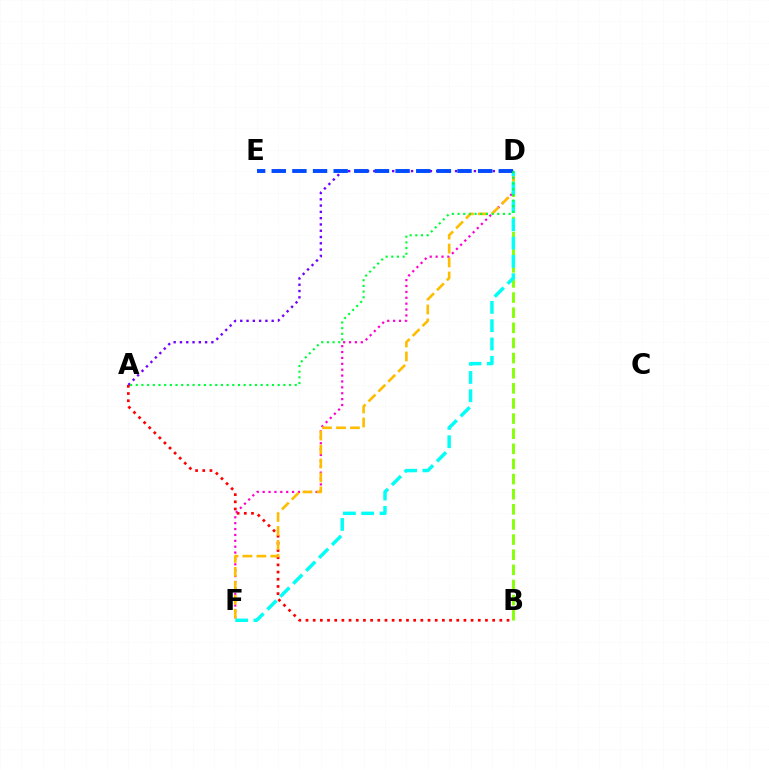{('B', 'D'): [{'color': '#84ff00', 'line_style': 'dashed', 'thickness': 2.05}], ('A', 'D'): [{'color': '#7200ff', 'line_style': 'dotted', 'thickness': 1.71}, {'color': '#00ff39', 'line_style': 'dotted', 'thickness': 1.54}], ('A', 'B'): [{'color': '#ff0000', 'line_style': 'dotted', 'thickness': 1.95}], ('D', 'F'): [{'color': '#ff00cf', 'line_style': 'dotted', 'thickness': 1.6}, {'color': '#ffbd00', 'line_style': 'dashed', 'thickness': 1.9}, {'color': '#00fff6', 'line_style': 'dashed', 'thickness': 2.48}], ('D', 'E'): [{'color': '#004bff', 'line_style': 'dashed', 'thickness': 2.8}]}